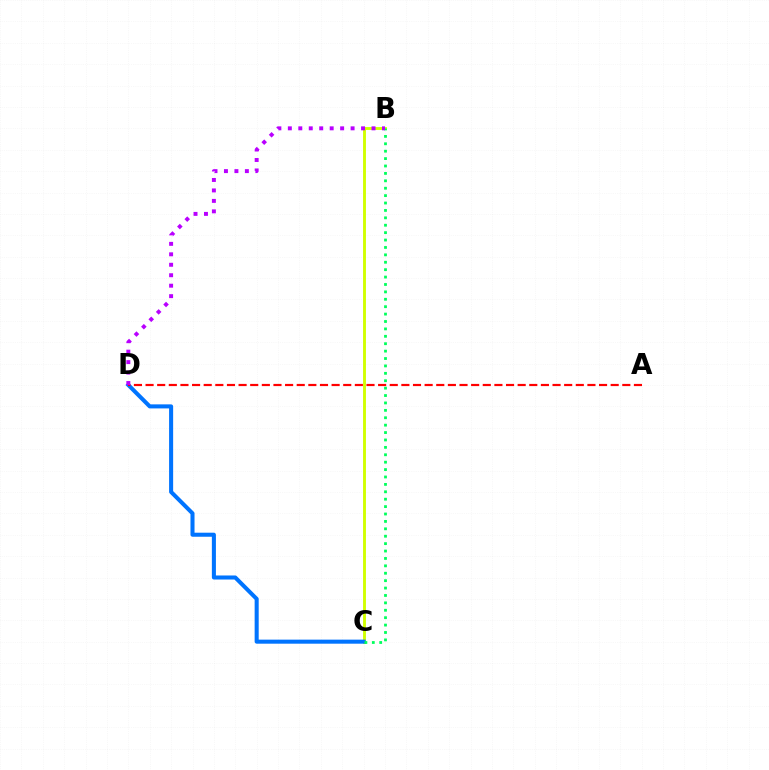{('B', 'C'): [{'color': '#d1ff00', 'line_style': 'solid', 'thickness': 2.08}, {'color': '#00ff5c', 'line_style': 'dotted', 'thickness': 2.01}], ('C', 'D'): [{'color': '#0074ff', 'line_style': 'solid', 'thickness': 2.91}], ('A', 'D'): [{'color': '#ff0000', 'line_style': 'dashed', 'thickness': 1.58}], ('B', 'D'): [{'color': '#b900ff', 'line_style': 'dotted', 'thickness': 2.84}]}